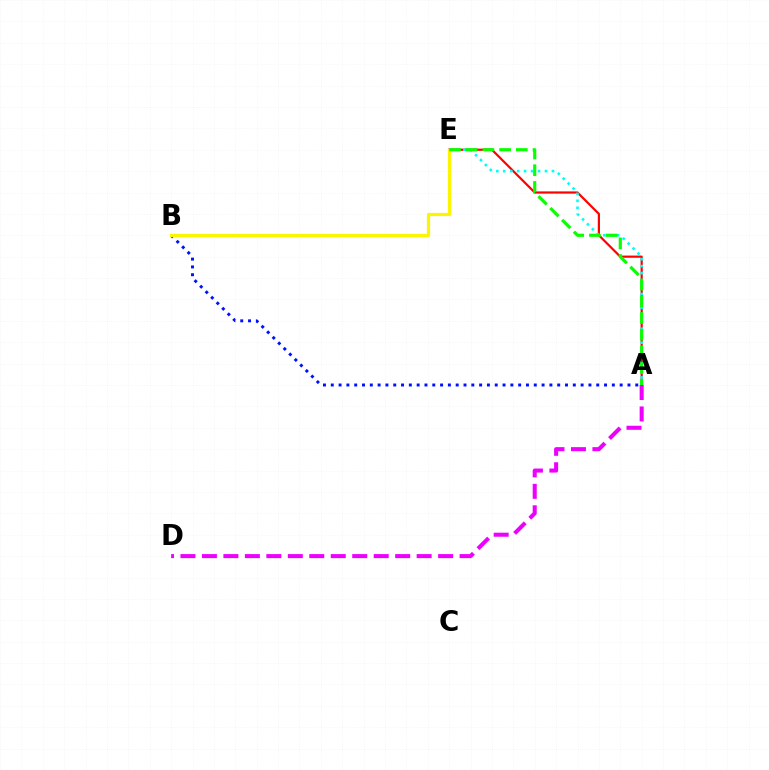{('A', 'E'): [{'color': '#ff0000', 'line_style': 'solid', 'thickness': 1.58}, {'color': '#00fff6', 'line_style': 'dotted', 'thickness': 1.89}, {'color': '#08ff00', 'line_style': 'dashed', 'thickness': 2.27}], ('A', 'D'): [{'color': '#ee00ff', 'line_style': 'dashed', 'thickness': 2.92}], ('A', 'B'): [{'color': '#0010ff', 'line_style': 'dotted', 'thickness': 2.12}], ('B', 'E'): [{'color': '#fcf500', 'line_style': 'solid', 'thickness': 2.31}]}